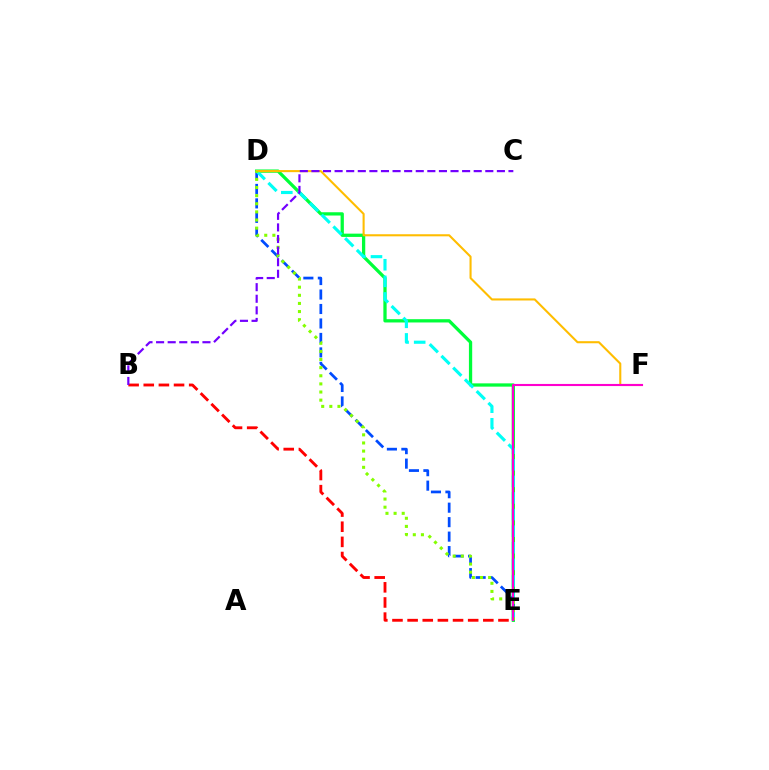{('D', 'E'): [{'color': '#00ff39', 'line_style': 'solid', 'thickness': 2.36}, {'color': '#004bff', 'line_style': 'dashed', 'thickness': 1.97}, {'color': '#00fff6', 'line_style': 'dashed', 'thickness': 2.26}, {'color': '#84ff00', 'line_style': 'dotted', 'thickness': 2.21}], ('D', 'F'): [{'color': '#ffbd00', 'line_style': 'solid', 'thickness': 1.5}], ('B', 'E'): [{'color': '#ff0000', 'line_style': 'dashed', 'thickness': 2.06}], ('E', 'F'): [{'color': '#ff00cf', 'line_style': 'solid', 'thickness': 1.52}], ('B', 'C'): [{'color': '#7200ff', 'line_style': 'dashed', 'thickness': 1.57}]}